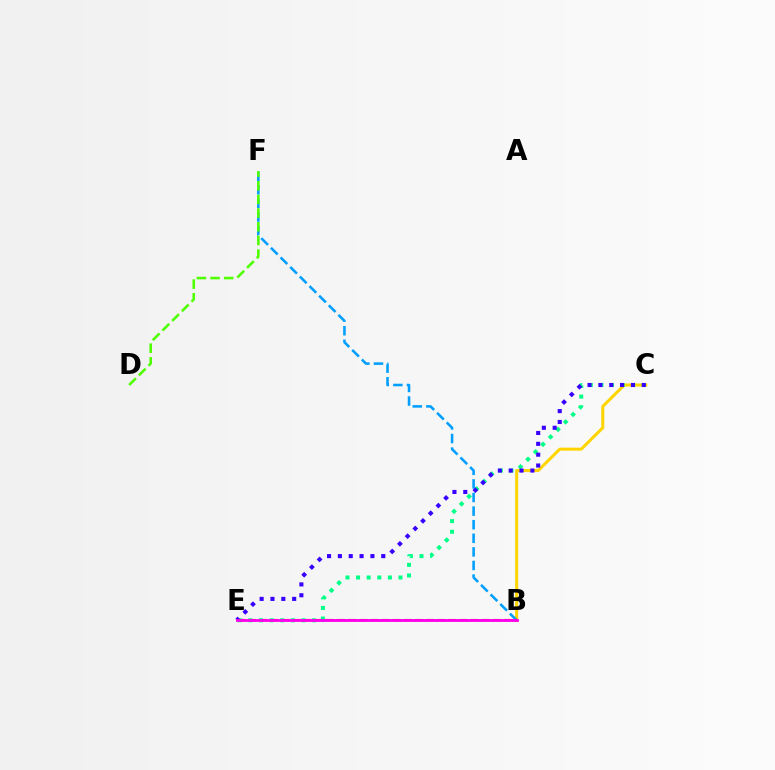{('B', 'C'): [{'color': '#ffd500', 'line_style': 'solid', 'thickness': 2.17}], ('B', 'F'): [{'color': '#009eff', 'line_style': 'dashed', 'thickness': 1.85}], ('B', 'E'): [{'color': '#ff0000', 'line_style': 'dashed', 'thickness': 1.51}, {'color': '#ff00ed', 'line_style': 'solid', 'thickness': 2.04}], ('C', 'E'): [{'color': '#00ff86', 'line_style': 'dotted', 'thickness': 2.88}, {'color': '#3700ff', 'line_style': 'dotted', 'thickness': 2.95}], ('D', 'F'): [{'color': '#4fff00', 'line_style': 'dashed', 'thickness': 1.86}]}